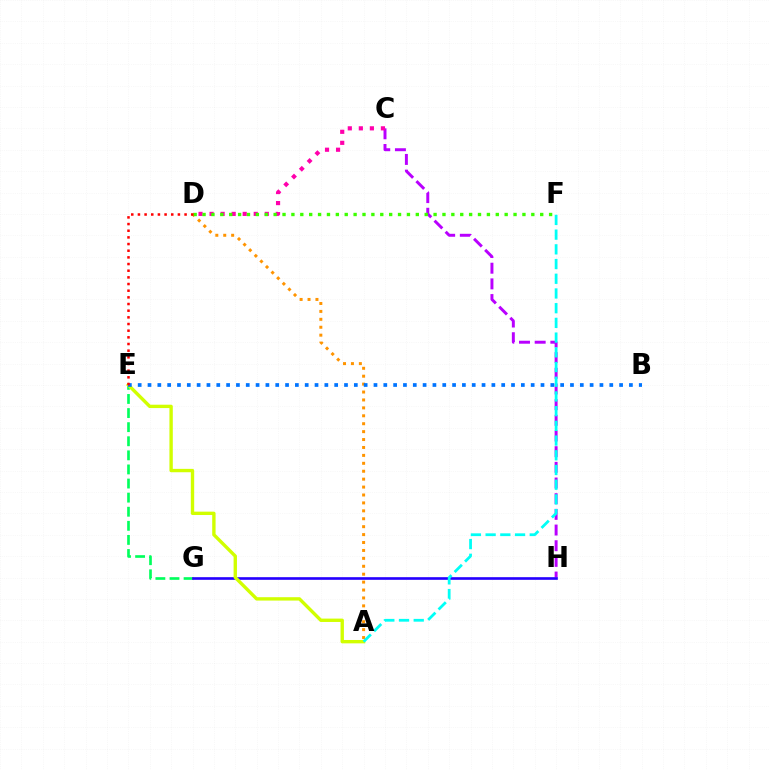{('A', 'D'): [{'color': '#ff9400', 'line_style': 'dotted', 'thickness': 2.15}], ('E', 'G'): [{'color': '#00ff5c', 'line_style': 'dashed', 'thickness': 1.91}], ('C', 'H'): [{'color': '#b900ff', 'line_style': 'dashed', 'thickness': 2.13}], ('G', 'H'): [{'color': '#2500ff', 'line_style': 'solid', 'thickness': 1.9}], ('C', 'D'): [{'color': '#ff00ac', 'line_style': 'dotted', 'thickness': 3.0}], ('A', 'E'): [{'color': '#d1ff00', 'line_style': 'solid', 'thickness': 2.43}], ('D', 'F'): [{'color': '#3dff00', 'line_style': 'dotted', 'thickness': 2.41}], ('B', 'E'): [{'color': '#0074ff', 'line_style': 'dotted', 'thickness': 2.67}], ('A', 'F'): [{'color': '#00fff6', 'line_style': 'dashed', 'thickness': 2.0}], ('D', 'E'): [{'color': '#ff0000', 'line_style': 'dotted', 'thickness': 1.81}]}